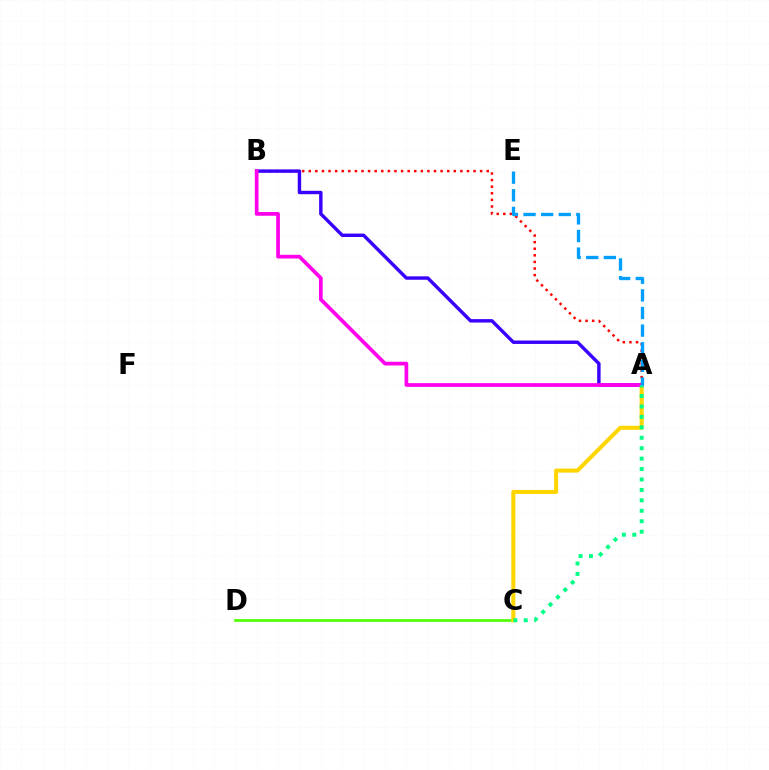{('C', 'D'): [{'color': '#4fff00', 'line_style': 'solid', 'thickness': 1.96}], ('A', 'B'): [{'color': '#ff0000', 'line_style': 'dotted', 'thickness': 1.79}, {'color': '#3700ff', 'line_style': 'solid', 'thickness': 2.45}, {'color': '#ff00ed', 'line_style': 'solid', 'thickness': 2.67}], ('A', 'C'): [{'color': '#ffd500', 'line_style': 'solid', 'thickness': 2.91}, {'color': '#00ff86', 'line_style': 'dotted', 'thickness': 2.84}], ('A', 'E'): [{'color': '#009eff', 'line_style': 'dashed', 'thickness': 2.39}]}